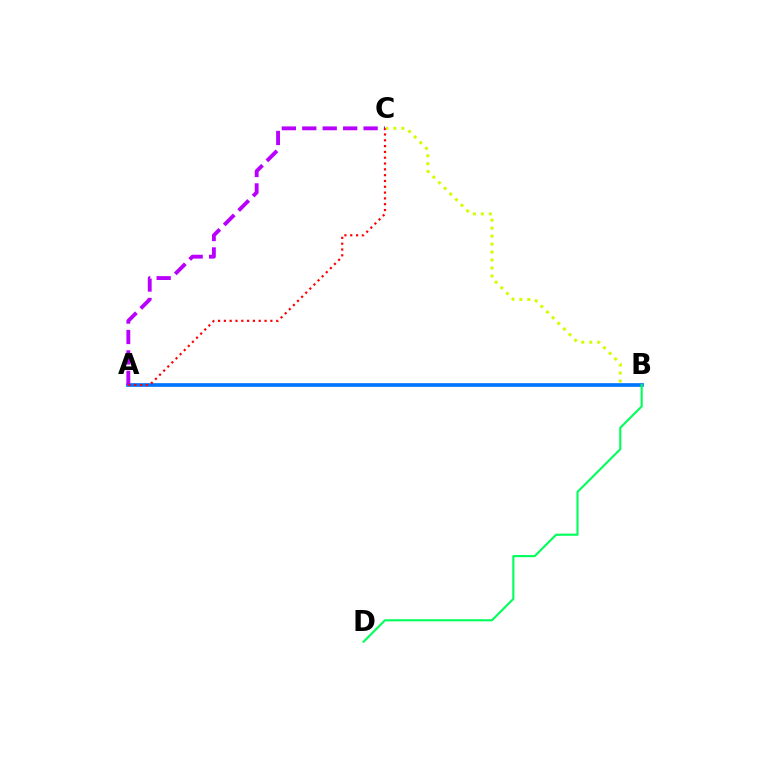{('B', 'C'): [{'color': '#d1ff00', 'line_style': 'dotted', 'thickness': 2.16}], ('A', 'B'): [{'color': '#0074ff', 'line_style': 'solid', 'thickness': 2.64}], ('A', 'C'): [{'color': '#b900ff', 'line_style': 'dashed', 'thickness': 2.78}, {'color': '#ff0000', 'line_style': 'dotted', 'thickness': 1.58}], ('B', 'D'): [{'color': '#00ff5c', 'line_style': 'solid', 'thickness': 1.53}]}